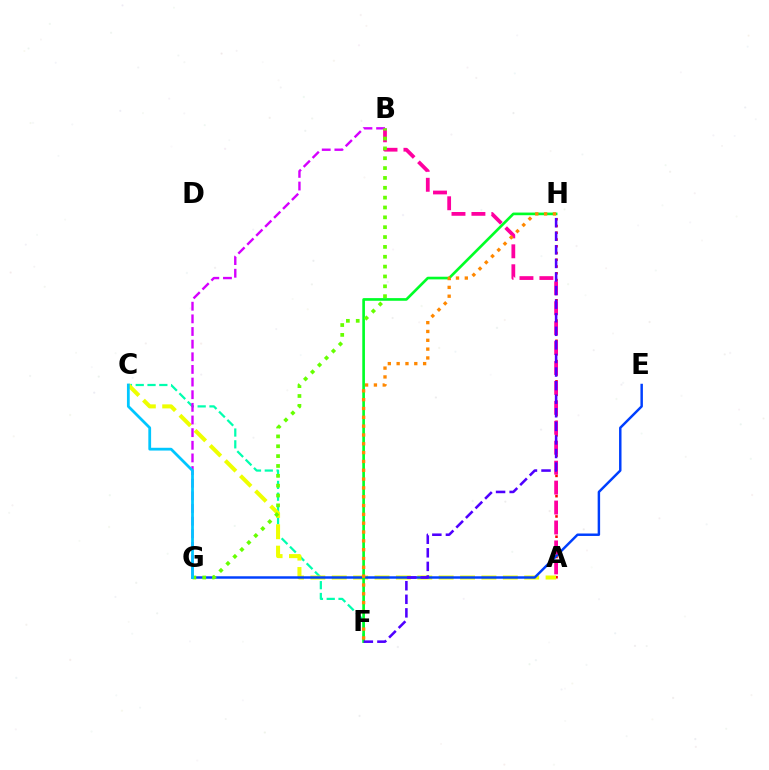{('C', 'F'): [{'color': '#00ffaf', 'line_style': 'dashed', 'thickness': 1.6}], ('A', 'H'): [{'color': '#ff0000', 'line_style': 'dotted', 'thickness': 1.84}], ('A', 'C'): [{'color': '#eeff00', 'line_style': 'dashed', 'thickness': 2.9}], ('E', 'G'): [{'color': '#003fff', 'line_style': 'solid', 'thickness': 1.77}], ('F', 'H'): [{'color': '#00ff27', 'line_style': 'solid', 'thickness': 1.91}, {'color': '#ff8800', 'line_style': 'dotted', 'thickness': 2.4}, {'color': '#4f00ff', 'line_style': 'dashed', 'thickness': 1.84}], ('A', 'B'): [{'color': '#ff00a0', 'line_style': 'dashed', 'thickness': 2.71}], ('B', 'G'): [{'color': '#d600ff', 'line_style': 'dashed', 'thickness': 1.72}, {'color': '#66ff00', 'line_style': 'dotted', 'thickness': 2.68}], ('C', 'G'): [{'color': '#00c7ff', 'line_style': 'solid', 'thickness': 2.0}]}